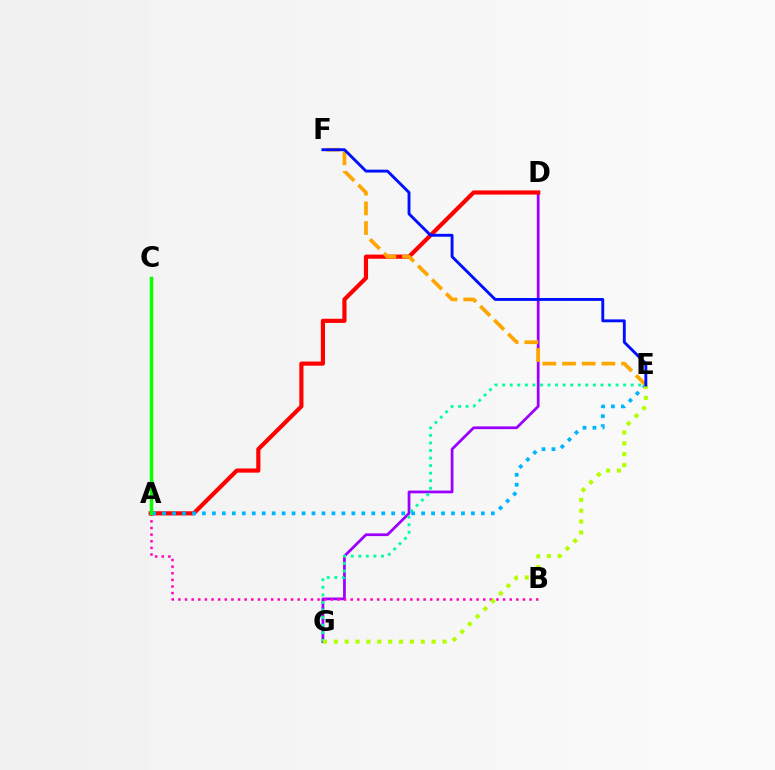{('D', 'G'): [{'color': '#9b00ff', 'line_style': 'solid', 'thickness': 1.98}], ('A', 'D'): [{'color': '#ff0000', 'line_style': 'solid', 'thickness': 2.99}], ('E', 'G'): [{'color': '#00ff9d', 'line_style': 'dotted', 'thickness': 2.05}, {'color': '#b3ff00', 'line_style': 'dotted', 'thickness': 2.95}], ('A', 'E'): [{'color': '#00b5ff', 'line_style': 'dotted', 'thickness': 2.71}], ('A', 'B'): [{'color': '#ff00bd', 'line_style': 'dotted', 'thickness': 1.8}], ('A', 'C'): [{'color': '#08ff00', 'line_style': 'solid', 'thickness': 2.52}], ('E', 'F'): [{'color': '#ffa500', 'line_style': 'dashed', 'thickness': 2.68}, {'color': '#0010ff', 'line_style': 'solid', 'thickness': 2.08}]}